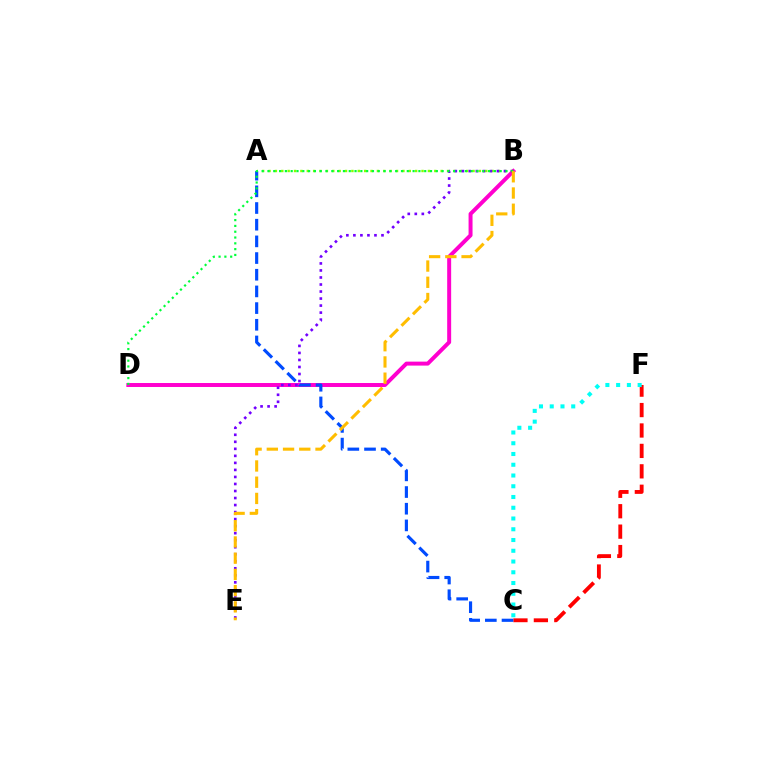{('B', 'D'): [{'color': '#ff00cf', 'line_style': 'solid', 'thickness': 2.86}, {'color': '#00ff39', 'line_style': 'dotted', 'thickness': 1.58}], ('A', 'B'): [{'color': '#84ff00', 'line_style': 'dotted', 'thickness': 1.73}], ('C', 'F'): [{'color': '#ff0000', 'line_style': 'dashed', 'thickness': 2.77}, {'color': '#00fff6', 'line_style': 'dotted', 'thickness': 2.92}], ('A', 'C'): [{'color': '#004bff', 'line_style': 'dashed', 'thickness': 2.27}], ('B', 'E'): [{'color': '#7200ff', 'line_style': 'dotted', 'thickness': 1.91}, {'color': '#ffbd00', 'line_style': 'dashed', 'thickness': 2.2}]}